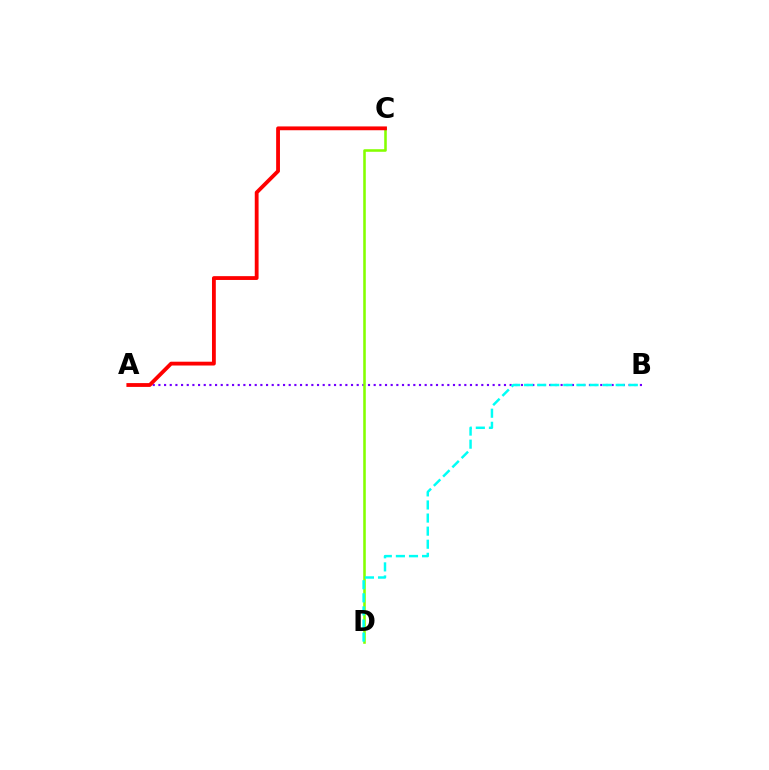{('A', 'B'): [{'color': '#7200ff', 'line_style': 'dotted', 'thickness': 1.54}], ('C', 'D'): [{'color': '#84ff00', 'line_style': 'solid', 'thickness': 1.85}], ('B', 'D'): [{'color': '#00fff6', 'line_style': 'dashed', 'thickness': 1.78}], ('A', 'C'): [{'color': '#ff0000', 'line_style': 'solid', 'thickness': 2.75}]}